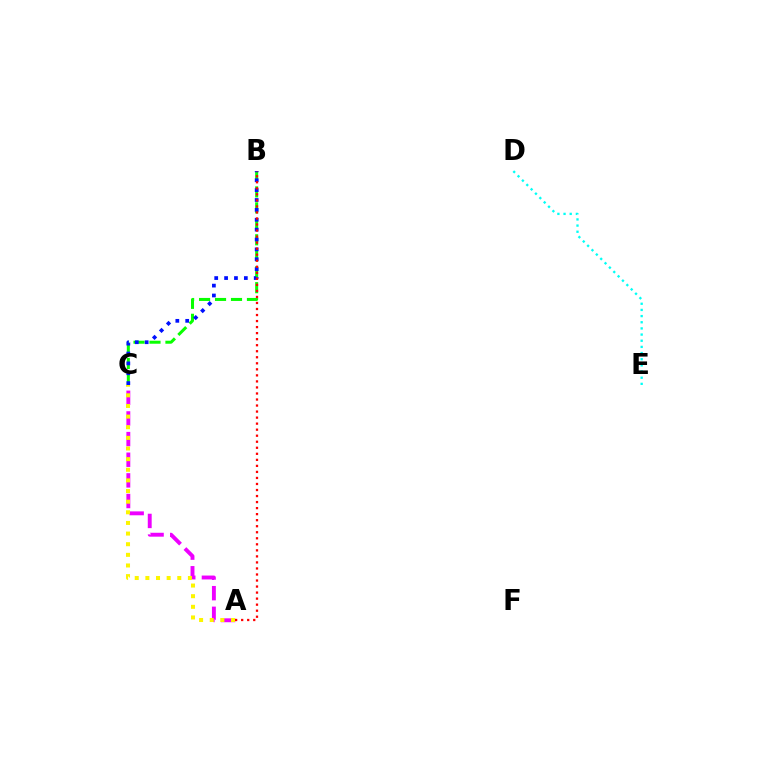{('D', 'E'): [{'color': '#00fff6', 'line_style': 'dotted', 'thickness': 1.67}], ('B', 'C'): [{'color': '#08ff00', 'line_style': 'dashed', 'thickness': 2.17}, {'color': '#0010ff', 'line_style': 'dotted', 'thickness': 2.68}], ('A', 'C'): [{'color': '#ee00ff', 'line_style': 'dashed', 'thickness': 2.8}, {'color': '#fcf500', 'line_style': 'dotted', 'thickness': 2.89}], ('A', 'B'): [{'color': '#ff0000', 'line_style': 'dotted', 'thickness': 1.64}]}